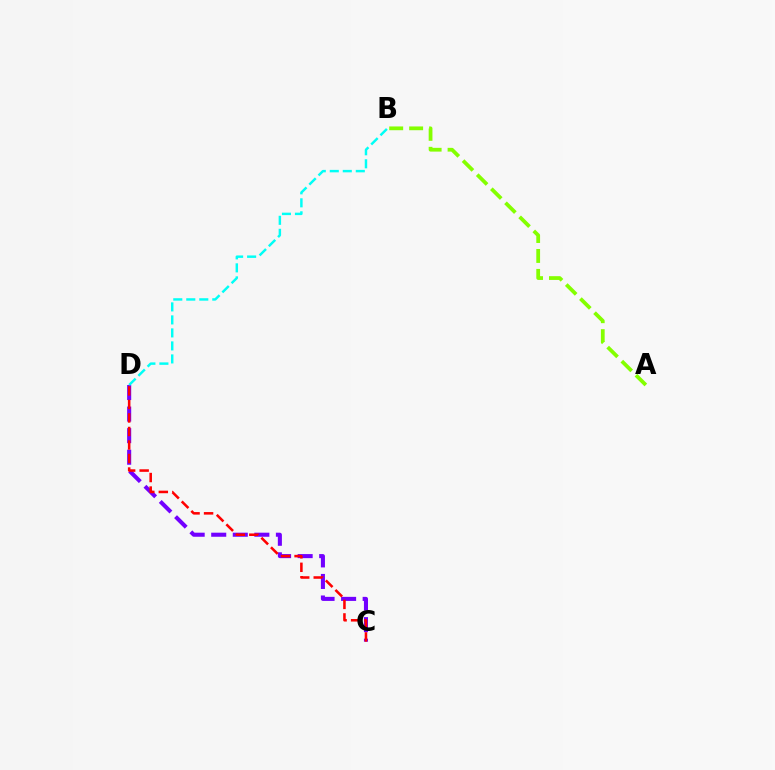{('C', 'D'): [{'color': '#7200ff', 'line_style': 'dashed', 'thickness': 2.93}, {'color': '#ff0000', 'line_style': 'dashed', 'thickness': 1.84}], ('B', 'D'): [{'color': '#00fff6', 'line_style': 'dashed', 'thickness': 1.77}], ('A', 'B'): [{'color': '#84ff00', 'line_style': 'dashed', 'thickness': 2.71}]}